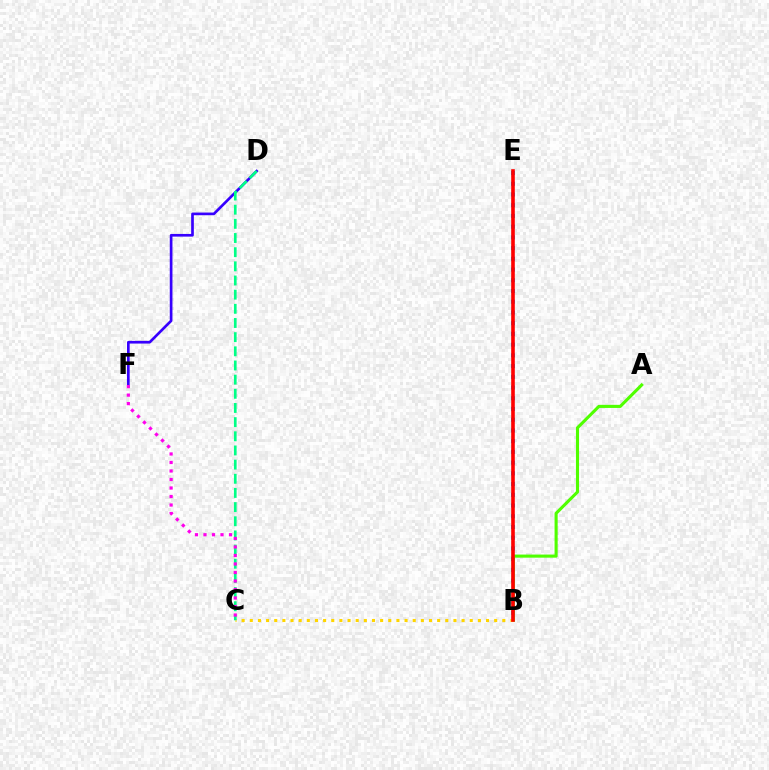{('B', 'E'): [{'color': '#009eff', 'line_style': 'dotted', 'thickness': 2.91}, {'color': '#ff0000', 'line_style': 'solid', 'thickness': 2.6}], ('A', 'B'): [{'color': '#4fff00', 'line_style': 'solid', 'thickness': 2.23}], ('D', 'F'): [{'color': '#3700ff', 'line_style': 'solid', 'thickness': 1.93}], ('B', 'C'): [{'color': '#ffd500', 'line_style': 'dotted', 'thickness': 2.21}], ('C', 'D'): [{'color': '#00ff86', 'line_style': 'dashed', 'thickness': 1.92}], ('C', 'F'): [{'color': '#ff00ed', 'line_style': 'dotted', 'thickness': 2.31}]}